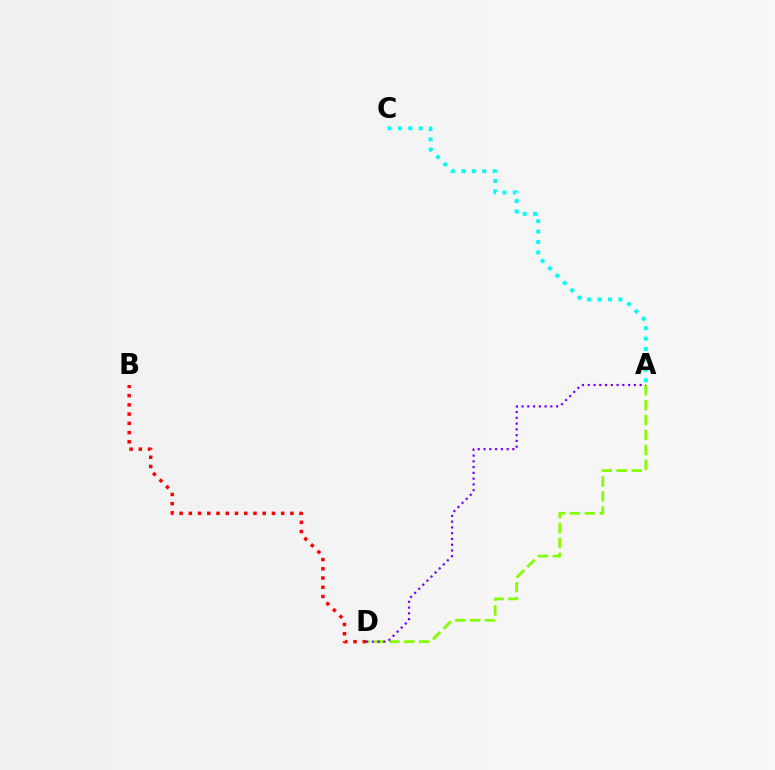{('A', 'C'): [{'color': '#00fff6', 'line_style': 'dotted', 'thickness': 2.83}], ('A', 'D'): [{'color': '#84ff00', 'line_style': 'dashed', 'thickness': 2.03}, {'color': '#7200ff', 'line_style': 'dotted', 'thickness': 1.57}], ('B', 'D'): [{'color': '#ff0000', 'line_style': 'dotted', 'thickness': 2.51}]}